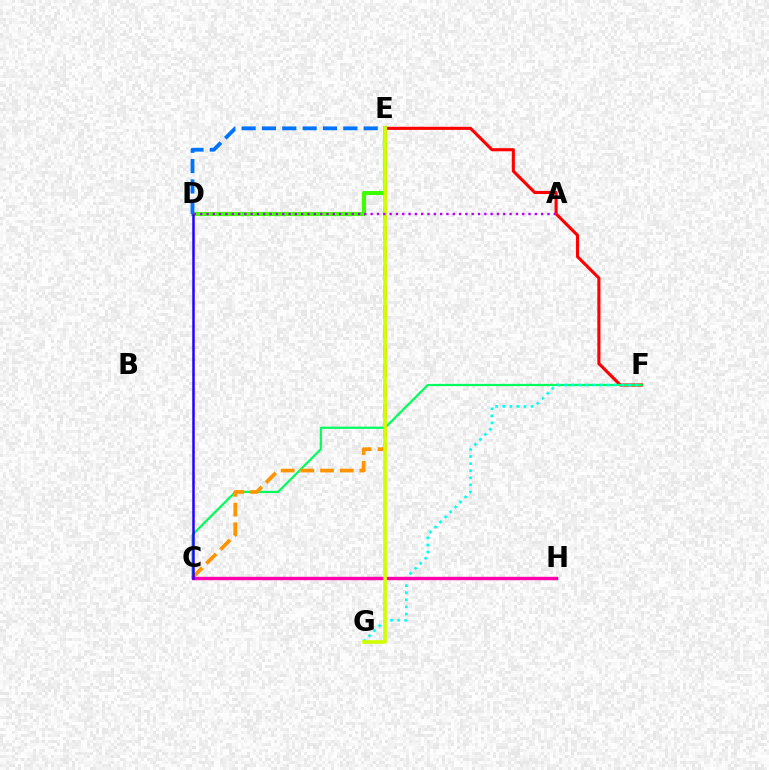{('E', 'F'): [{'color': '#ff0000', 'line_style': 'solid', 'thickness': 2.24}], ('D', 'E'): [{'color': '#3dff00', 'line_style': 'solid', 'thickness': 2.93}, {'color': '#0074ff', 'line_style': 'dashed', 'thickness': 2.76}], ('C', 'F'): [{'color': '#00ff5c', 'line_style': 'solid', 'thickness': 1.6}], ('F', 'G'): [{'color': '#00fff6', 'line_style': 'dotted', 'thickness': 1.92}], ('C', 'E'): [{'color': '#ff9400', 'line_style': 'dashed', 'thickness': 2.68}], ('C', 'H'): [{'color': '#ff00ac', 'line_style': 'solid', 'thickness': 2.43}], ('C', 'D'): [{'color': '#2500ff', 'line_style': 'solid', 'thickness': 1.8}], ('E', 'G'): [{'color': '#d1ff00', 'line_style': 'solid', 'thickness': 2.64}], ('A', 'D'): [{'color': '#b900ff', 'line_style': 'dotted', 'thickness': 1.72}]}